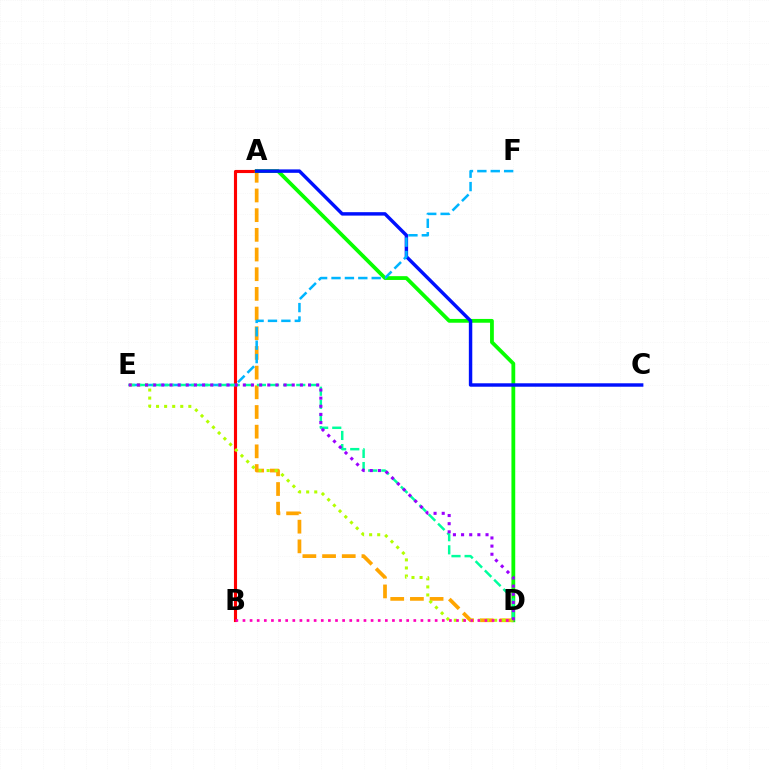{('A', 'B'): [{'color': '#ff0000', 'line_style': 'solid', 'thickness': 2.25}], ('A', 'D'): [{'color': '#ffa500', 'line_style': 'dashed', 'thickness': 2.67}, {'color': '#08ff00', 'line_style': 'solid', 'thickness': 2.73}], ('A', 'C'): [{'color': '#0010ff', 'line_style': 'solid', 'thickness': 2.47}], ('E', 'F'): [{'color': '#00b5ff', 'line_style': 'dashed', 'thickness': 1.82}], ('D', 'E'): [{'color': '#00ff9d', 'line_style': 'dashed', 'thickness': 1.78}, {'color': '#b3ff00', 'line_style': 'dotted', 'thickness': 2.19}, {'color': '#9b00ff', 'line_style': 'dotted', 'thickness': 2.21}], ('B', 'D'): [{'color': '#ff00bd', 'line_style': 'dotted', 'thickness': 1.93}]}